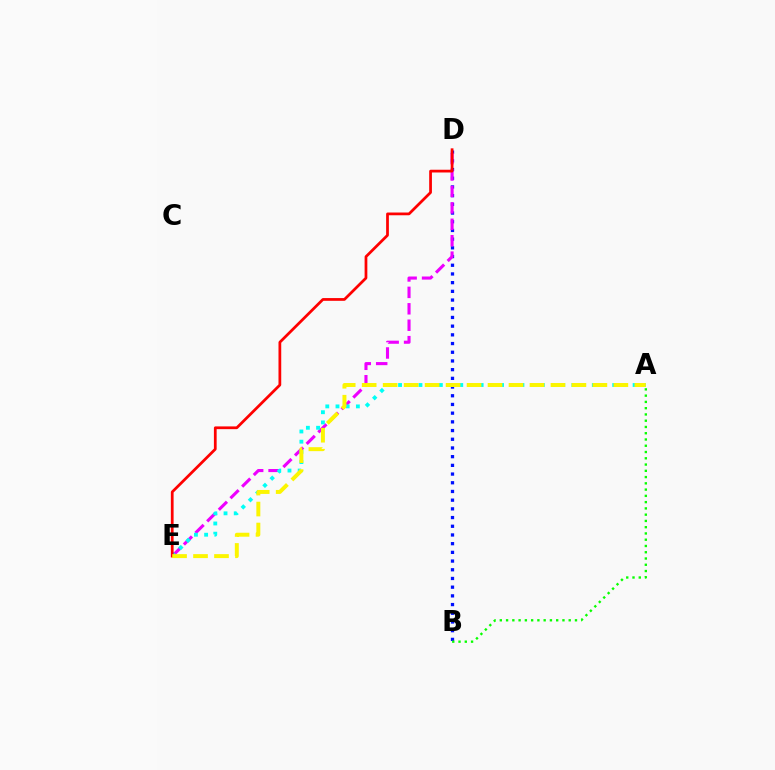{('B', 'D'): [{'color': '#0010ff', 'line_style': 'dotted', 'thickness': 2.36}], ('D', 'E'): [{'color': '#ee00ff', 'line_style': 'dashed', 'thickness': 2.23}, {'color': '#ff0000', 'line_style': 'solid', 'thickness': 1.98}], ('A', 'E'): [{'color': '#00fff6', 'line_style': 'dotted', 'thickness': 2.77}, {'color': '#fcf500', 'line_style': 'dashed', 'thickness': 2.85}], ('A', 'B'): [{'color': '#08ff00', 'line_style': 'dotted', 'thickness': 1.7}]}